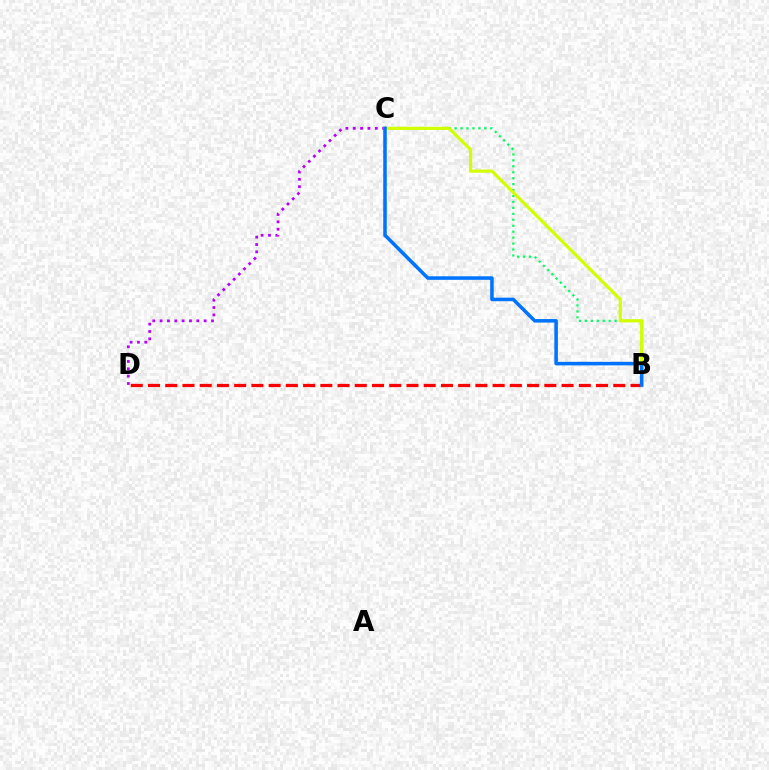{('C', 'D'): [{'color': '#b900ff', 'line_style': 'dotted', 'thickness': 1.99}], ('B', 'D'): [{'color': '#ff0000', 'line_style': 'dashed', 'thickness': 2.34}], ('B', 'C'): [{'color': '#00ff5c', 'line_style': 'dotted', 'thickness': 1.61}, {'color': '#d1ff00', 'line_style': 'solid', 'thickness': 2.29}, {'color': '#0074ff', 'line_style': 'solid', 'thickness': 2.55}]}